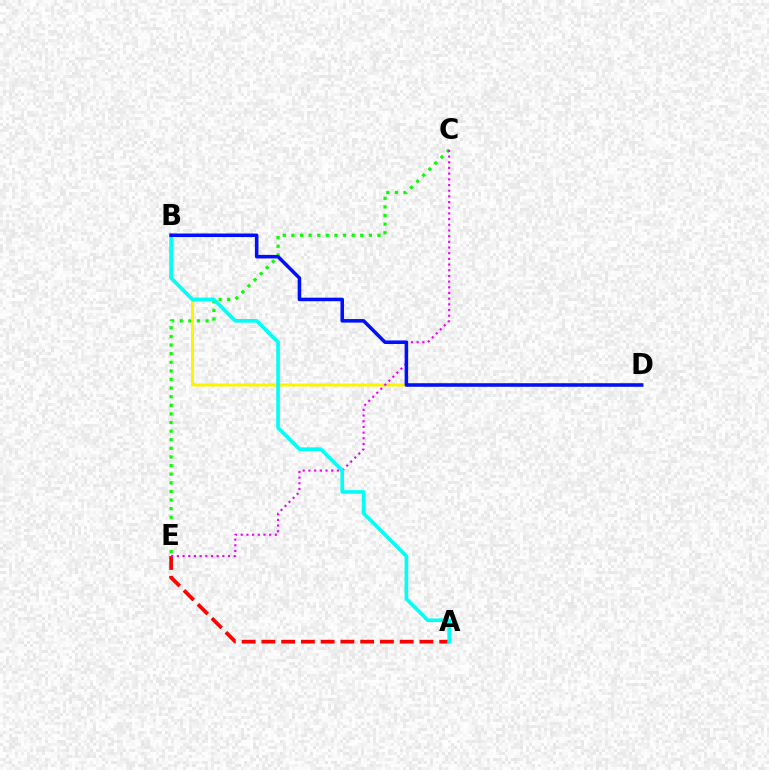{('C', 'E'): [{'color': '#08ff00', 'line_style': 'dotted', 'thickness': 2.34}, {'color': '#ee00ff', 'line_style': 'dotted', 'thickness': 1.54}], ('A', 'E'): [{'color': '#ff0000', 'line_style': 'dashed', 'thickness': 2.68}], ('B', 'D'): [{'color': '#fcf500', 'line_style': 'solid', 'thickness': 2.15}, {'color': '#0010ff', 'line_style': 'solid', 'thickness': 2.55}], ('A', 'B'): [{'color': '#00fff6', 'line_style': 'solid', 'thickness': 2.63}]}